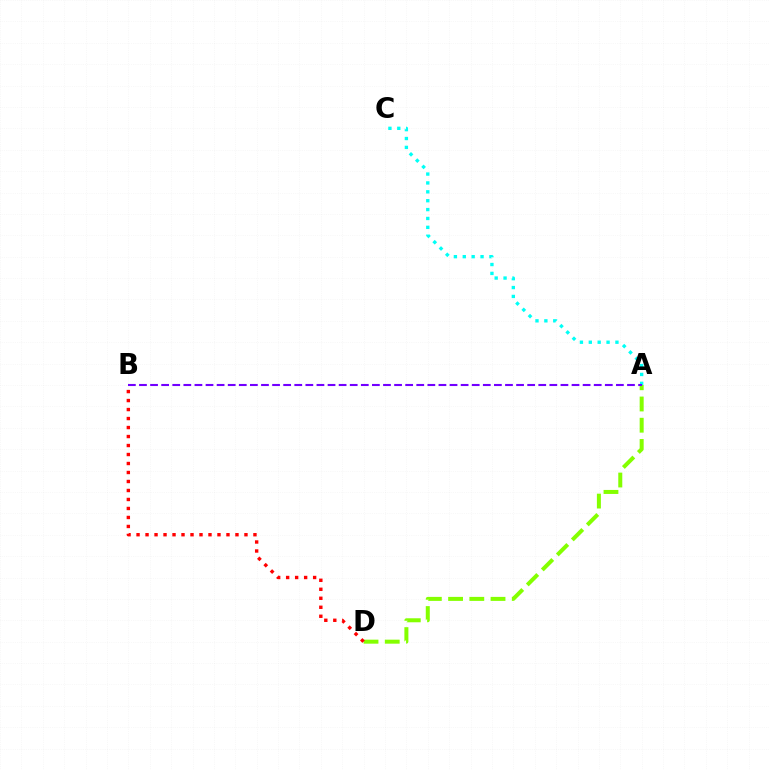{('A', 'D'): [{'color': '#84ff00', 'line_style': 'dashed', 'thickness': 2.88}], ('A', 'C'): [{'color': '#00fff6', 'line_style': 'dotted', 'thickness': 2.41}], ('B', 'D'): [{'color': '#ff0000', 'line_style': 'dotted', 'thickness': 2.44}], ('A', 'B'): [{'color': '#7200ff', 'line_style': 'dashed', 'thickness': 1.51}]}